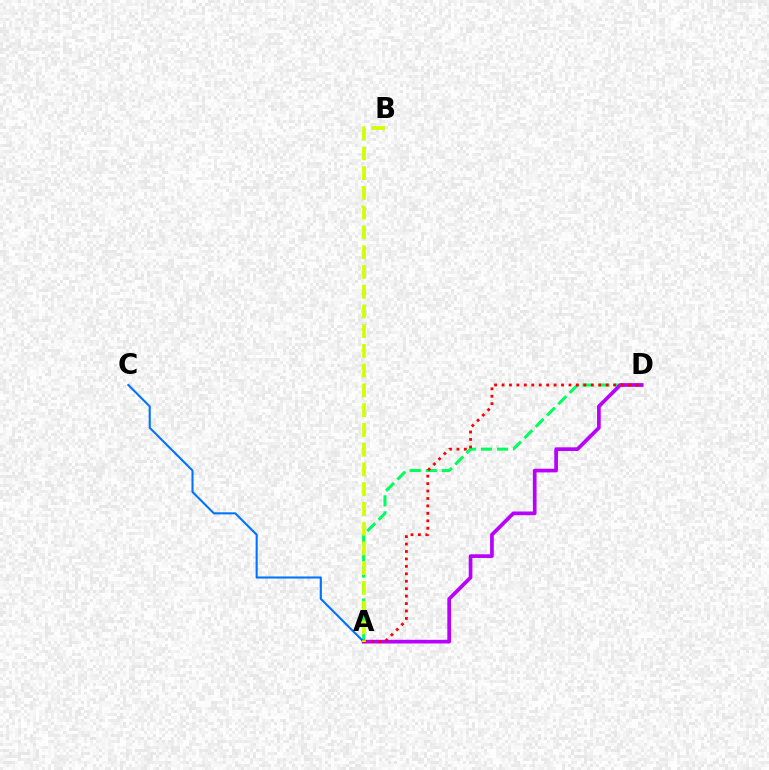{('A', 'D'): [{'color': '#00ff5c', 'line_style': 'dashed', 'thickness': 2.18}, {'color': '#b900ff', 'line_style': 'solid', 'thickness': 2.66}, {'color': '#ff0000', 'line_style': 'dotted', 'thickness': 2.02}], ('A', 'C'): [{'color': '#0074ff', 'line_style': 'solid', 'thickness': 1.5}], ('A', 'B'): [{'color': '#d1ff00', 'line_style': 'dashed', 'thickness': 2.68}]}